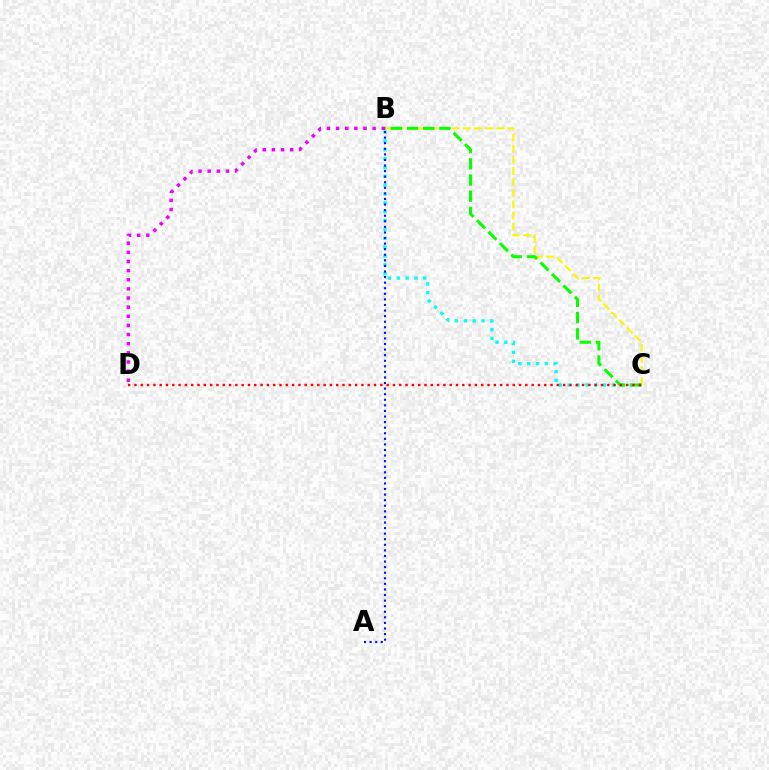{('B', 'C'): [{'color': '#00fff6', 'line_style': 'dotted', 'thickness': 2.4}, {'color': '#fcf500', 'line_style': 'dashed', 'thickness': 1.51}, {'color': '#08ff00', 'line_style': 'dashed', 'thickness': 2.2}], ('A', 'B'): [{'color': '#0010ff', 'line_style': 'dotted', 'thickness': 1.52}], ('B', 'D'): [{'color': '#ee00ff', 'line_style': 'dotted', 'thickness': 2.48}], ('C', 'D'): [{'color': '#ff0000', 'line_style': 'dotted', 'thickness': 1.71}]}